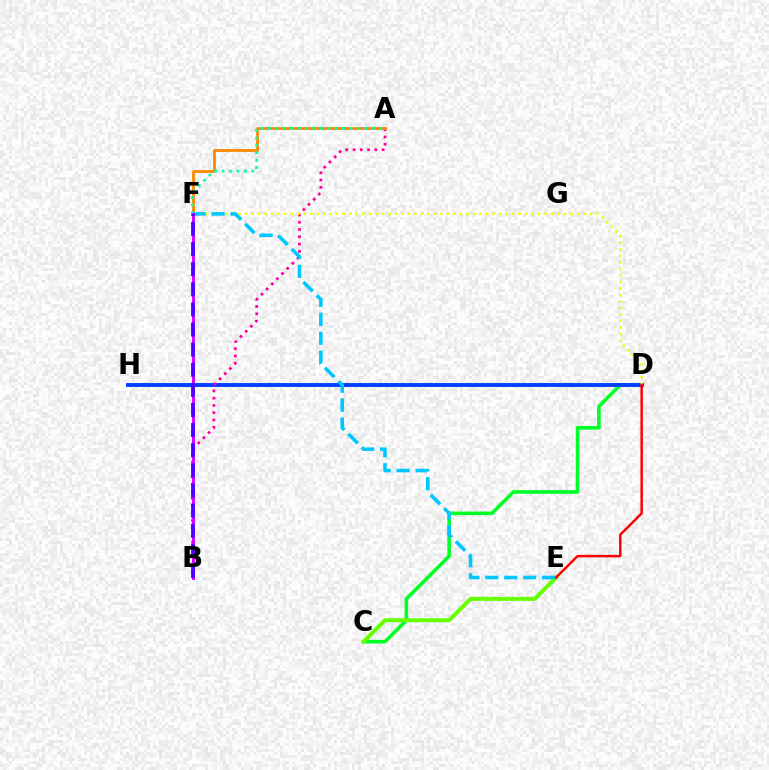{('C', 'D'): [{'color': '#00ff27', 'line_style': 'solid', 'thickness': 2.57}], ('D', 'H'): [{'color': '#003fff', 'line_style': 'solid', 'thickness': 2.8}], ('A', 'B'): [{'color': '#ff00a0', 'line_style': 'dotted', 'thickness': 1.98}], ('A', 'F'): [{'color': '#ff8800', 'line_style': 'solid', 'thickness': 2.02}, {'color': '#00ffaf', 'line_style': 'dotted', 'thickness': 2.02}], ('D', 'F'): [{'color': '#eeff00', 'line_style': 'dotted', 'thickness': 1.77}], ('C', 'E'): [{'color': '#66ff00', 'line_style': 'solid', 'thickness': 2.87}], ('E', 'F'): [{'color': '#00c7ff', 'line_style': 'dashed', 'thickness': 2.57}], ('B', 'F'): [{'color': '#d600ff', 'line_style': 'solid', 'thickness': 2.09}, {'color': '#4f00ff', 'line_style': 'dashed', 'thickness': 2.73}], ('D', 'E'): [{'color': '#ff0000', 'line_style': 'solid', 'thickness': 1.77}]}